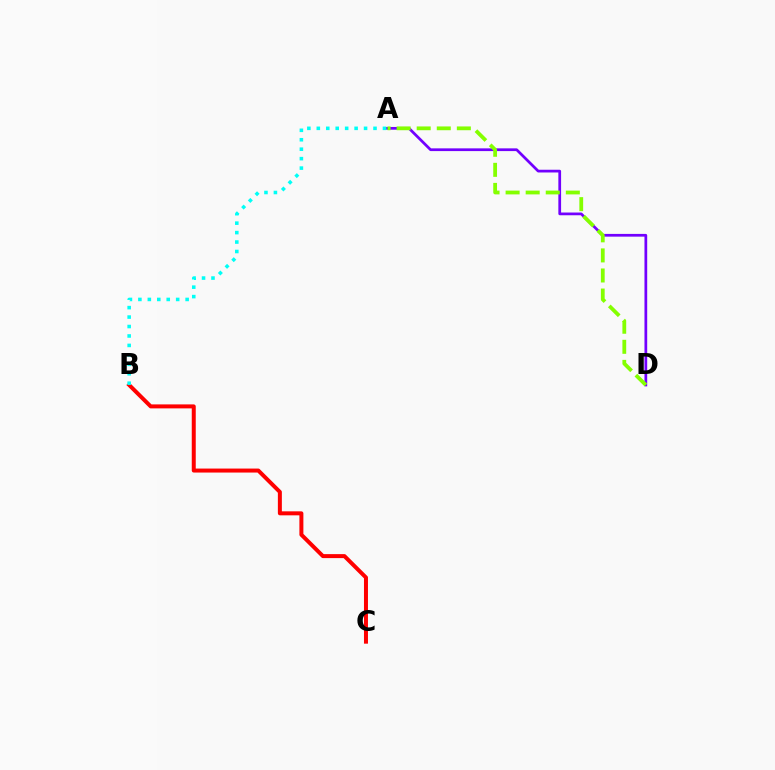{('A', 'D'): [{'color': '#7200ff', 'line_style': 'solid', 'thickness': 1.97}, {'color': '#84ff00', 'line_style': 'dashed', 'thickness': 2.73}], ('B', 'C'): [{'color': '#ff0000', 'line_style': 'solid', 'thickness': 2.87}], ('A', 'B'): [{'color': '#00fff6', 'line_style': 'dotted', 'thickness': 2.57}]}